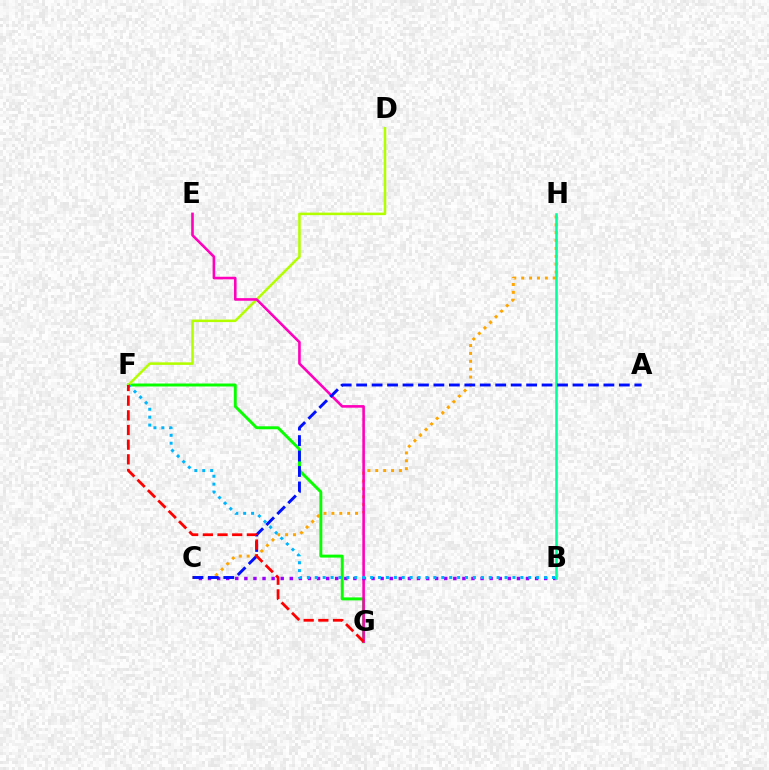{('F', 'G'): [{'color': '#08ff00', 'line_style': 'solid', 'thickness': 2.13}, {'color': '#ff0000', 'line_style': 'dashed', 'thickness': 1.99}], ('C', 'H'): [{'color': '#ffa500', 'line_style': 'dotted', 'thickness': 2.14}], ('D', 'F'): [{'color': '#b3ff00', 'line_style': 'solid', 'thickness': 1.83}], ('E', 'G'): [{'color': '#ff00bd', 'line_style': 'solid', 'thickness': 1.87}], ('B', 'C'): [{'color': '#9b00ff', 'line_style': 'dotted', 'thickness': 2.47}], ('B', 'H'): [{'color': '#00ff9d', 'line_style': 'solid', 'thickness': 1.83}], ('A', 'C'): [{'color': '#0010ff', 'line_style': 'dashed', 'thickness': 2.1}], ('B', 'F'): [{'color': '#00b5ff', 'line_style': 'dotted', 'thickness': 2.15}]}